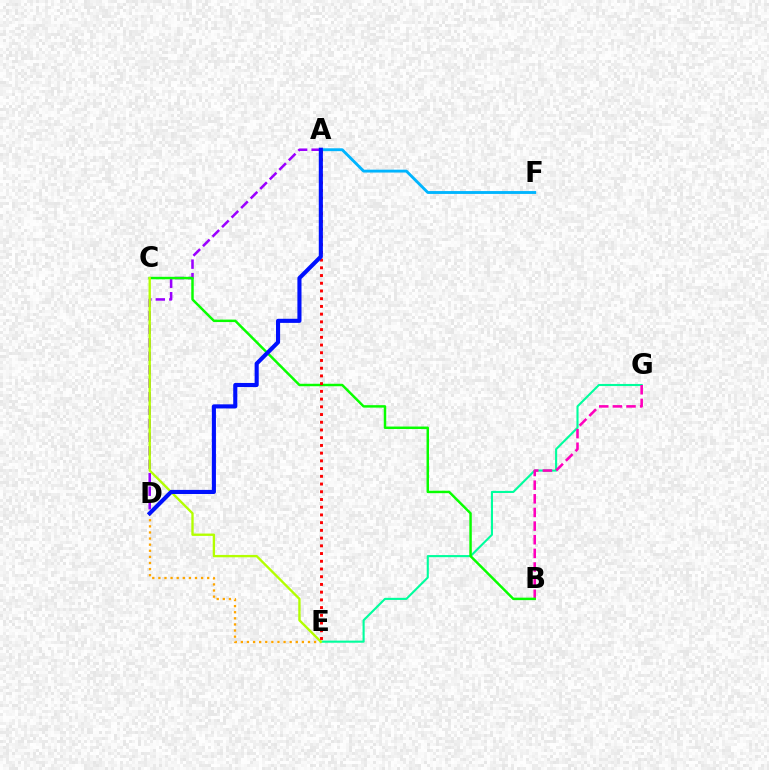{('A', 'D'): [{'color': '#9b00ff', 'line_style': 'dashed', 'thickness': 1.83}, {'color': '#0010ff', 'line_style': 'solid', 'thickness': 2.95}], ('A', 'F'): [{'color': '#00b5ff', 'line_style': 'solid', 'thickness': 2.06}], ('E', 'G'): [{'color': '#00ff9d', 'line_style': 'solid', 'thickness': 1.52}], ('B', 'G'): [{'color': '#ff00bd', 'line_style': 'dashed', 'thickness': 1.85}], ('B', 'C'): [{'color': '#08ff00', 'line_style': 'solid', 'thickness': 1.78}], ('D', 'E'): [{'color': '#ffa500', 'line_style': 'dotted', 'thickness': 1.66}], ('C', 'E'): [{'color': '#b3ff00', 'line_style': 'solid', 'thickness': 1.69}], ('A', 'E'): [{'color': '#ff0000', 'line_style': 'dotted', 'thickness': 2.1}]}